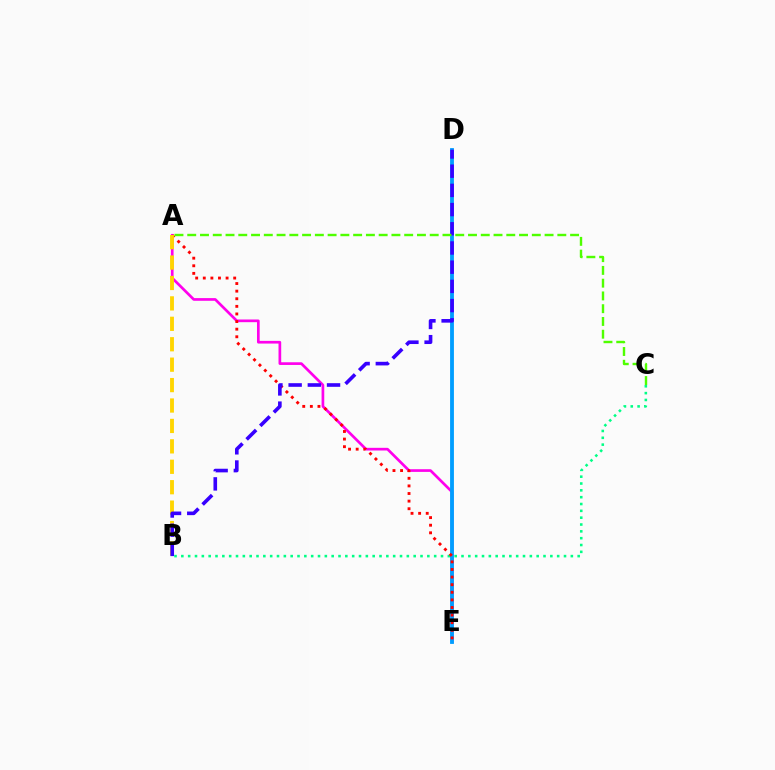{('A', 'E'): [{'color': '#ff00ed', 'line_style': 'solid', 'thickness': 1.94}, {'color': '#ff0000', 'line_style': 'dotted', 'thickness': 2.07}], ('B', 'C'): [{'color': '#00ff86', 'line_style': 'dotted', 'thickness': 1.86}], ('D', 'E'): [{'color': '#009eff', 'line_style': 'solid', 'thickness': 2.76}], ('A', 'B'): [{'color': '#ffd500', 'line_style': 'dashed', 'thickness': 2.77}], ('B', 'D'): [{'color': '#3700ff', 'line_style': 'dashed', 'thickness': 2.61}], ('A', 'C'): [{'color': '#4fff00', 'line_style': 'dashed', 'thickness': 1.73}]}